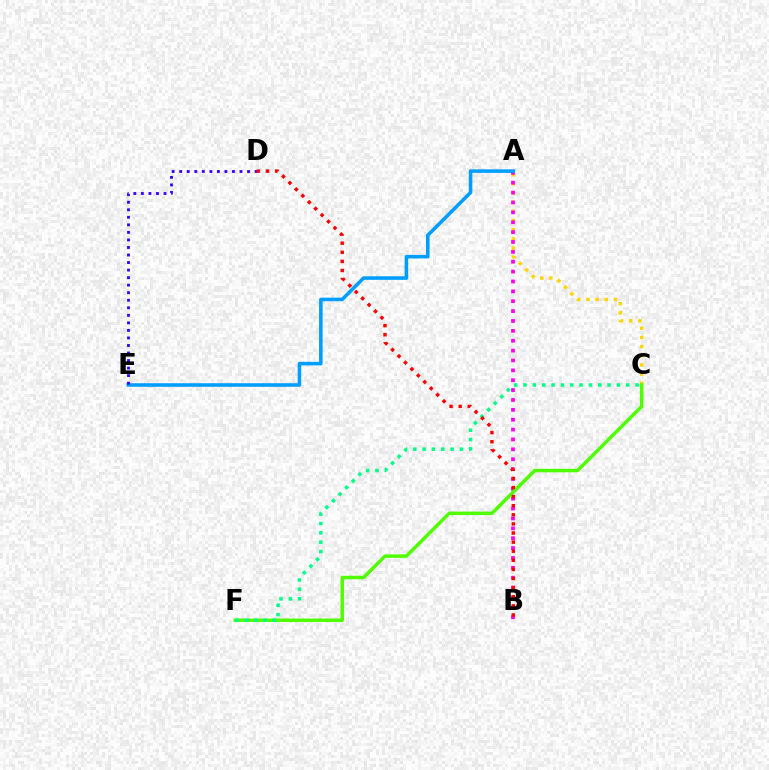{('A', 'C'): [{'color': '#ffd500', 'line_style': 'dotted', 'thickness': 2.49}], ('A', 'B'): [{'color': '#ff00ed', 'line_style': 'dotted', 'thickness': 2.68}], ('C', 'F'): [{'color': '#4fff00', 'line_style': 'solid', 'thickness': 2.51}, {'color': '#00ff86', 'line_style': 'dotted', 'thickness': 2.54}], ('A', 'E'): [{'color': '#009eff', 'line_style': 'solid', 'thickness': 2.56}], ('D', 'E'): [{'color': '#3700ff', 'line_style': 'dotted', 'thickness': 2.05}], ('B', 'D'): [{'color': '#ff0000', 'line_style': 'dotted', 'thickness': 2.47}]}